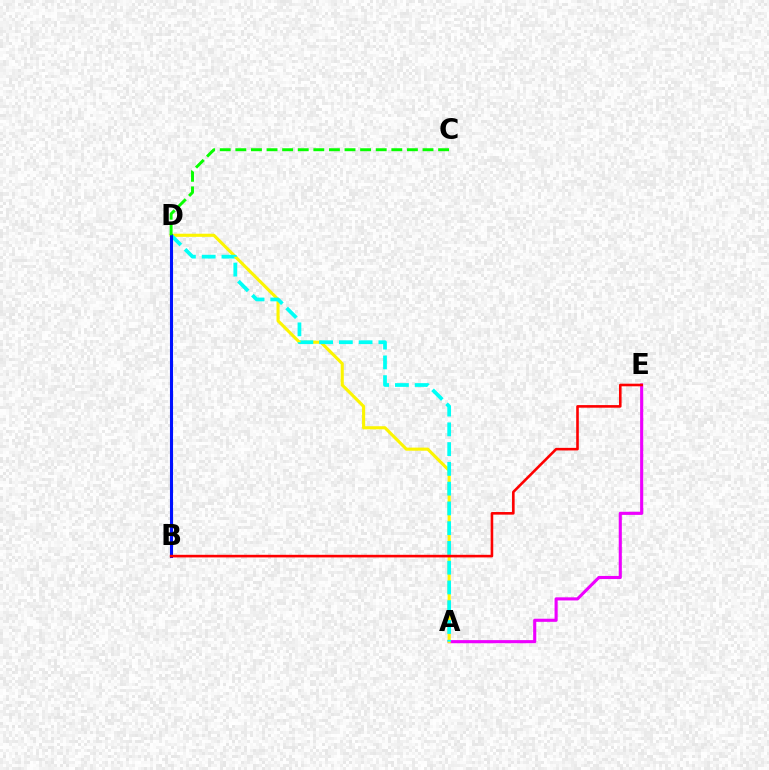{('A', 'E'): [{'color': '#ee00ff', 'line_style': 'solid', 'thickness': 2.23}], ('A', 'D'): [{'color': '#fcf500', 'line_style': 'solid', 'thickness': 2.24}, {'color': '#00fff6', 'line_style': 'dashed', 'thickness': 2.69}], ('B', 'D'): [{'color': '#0010ff', 'line_style': 'solid', 'thickness': 2.22}], ('C', 'D'): [{'color': '#08ff00', 'line_style': 'dashed', 'thickness': 2.12}], ('B', 'E'): [{'color': '#ff0000', 'line_style': 'solid', 'thickness': 1.87}]}